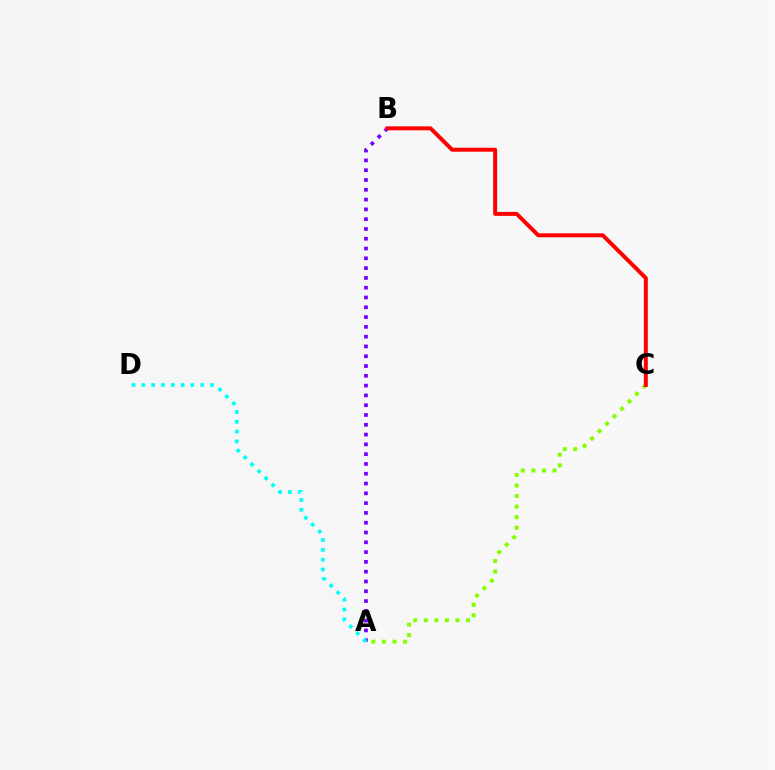{('A', 'B'): [{'color': '#7200ff', 'line_style': 'dotted', 'thickness': 2.66}], ('A', 'C'): [{'color': '#84ff00', 'line_style': 'dotted', 'thickness': 2.87}], ('B', 'C'): [{'color': '#ff0000', 'line_style': 'solid', 'thickness': 2.85}], ('A', 'D'): [{'color': '#00fff6', 'line_style': 'dotted', 'thickness': 2.66}]}